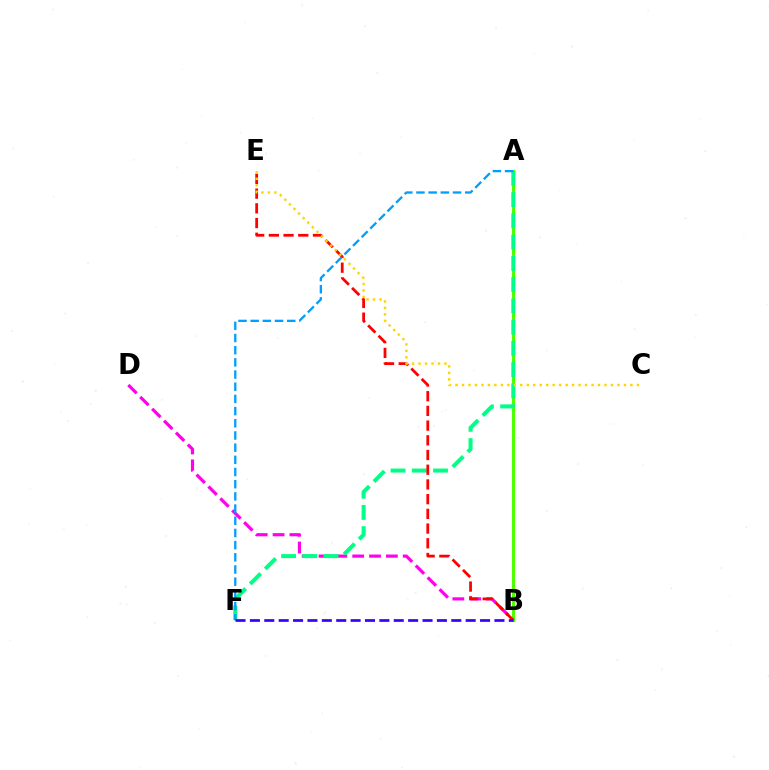{('B', 'D'): [{'color': '#ff00ed', 'line_style': 'dashed', 'thickness': 2.29}], ('A', 'B'): [{'color': '#4fff00', 'line_style': 'solid', 'thickness': 2.22}], ('A', 'F'): [{'color': '#00ff86', 'line_style': 'dashed', 'thickness': 2.89}, {'color': '#009eff', 'line_style': 'dashed', 'thickness': 1.66}], ('B', 'E'): [{'color': '#ff0000', 'line_style': 'dashed', 'thickness': 2.0}], ('C', 'E'): [{'color': '#ffd500', 'line_style': 'dotted', 'thickness': 1.76}], ('B', 'F'): [{'color': '#3700ff', 'line_style': 'dashed', 'thickness': 1.95}]}